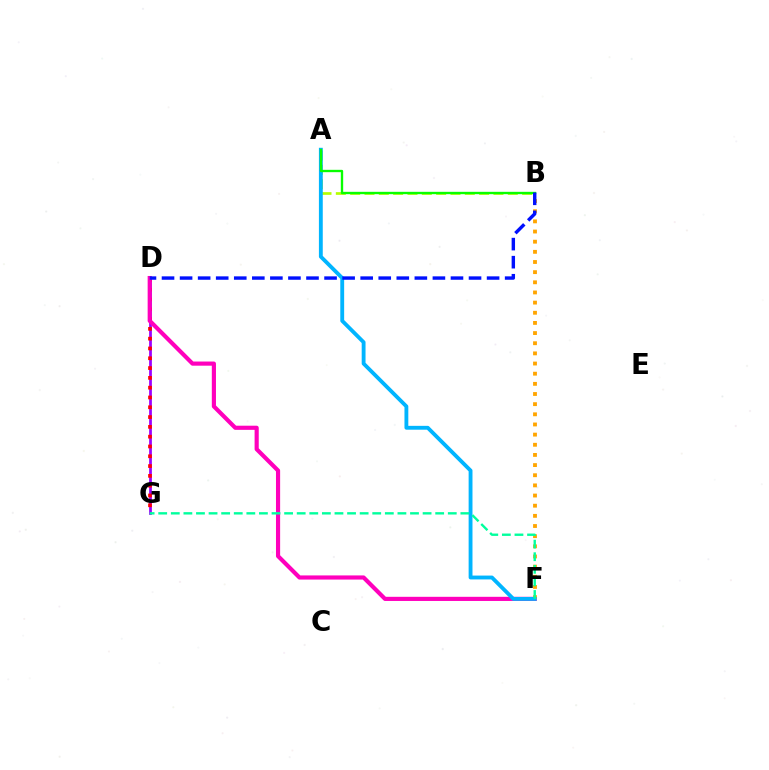{('D', 'G'): [{'color': '#9b00ff', 'line_style': 'solid', 'thickness': 1.98}, {'color': '#ff0000', 'line_style': 'dotted', 'thickness': 2.66}], ('D', 'F'): [{'color': '#ff00bd', 'line_style': 'solid', 'thickness': 2.99}], ('A', 'B'): [{'color': '#b3ff00', 'line_style': 'dashed', 'thickness': 1.95}, {'color': '#08ff00', 'line_style': 'solid', 'thickness': 1.69}], ('B', 'F'): [{'color': '#ffa500', 'line_style': 'dotted', 'thickness': 2.76}], ('A', 'F'): [{'color': '#00b5ff', 'line_style': 'solid', 'thickness': 2.77}], ('F', 'G'): [{'color': '#00ff9d', 'line_style': 'dashed', 'thickness': 1.71}], ('B', 'D'): [{'color': '#0010ff', 'line_style': 'dashed', 'thickness': 2.45}]}